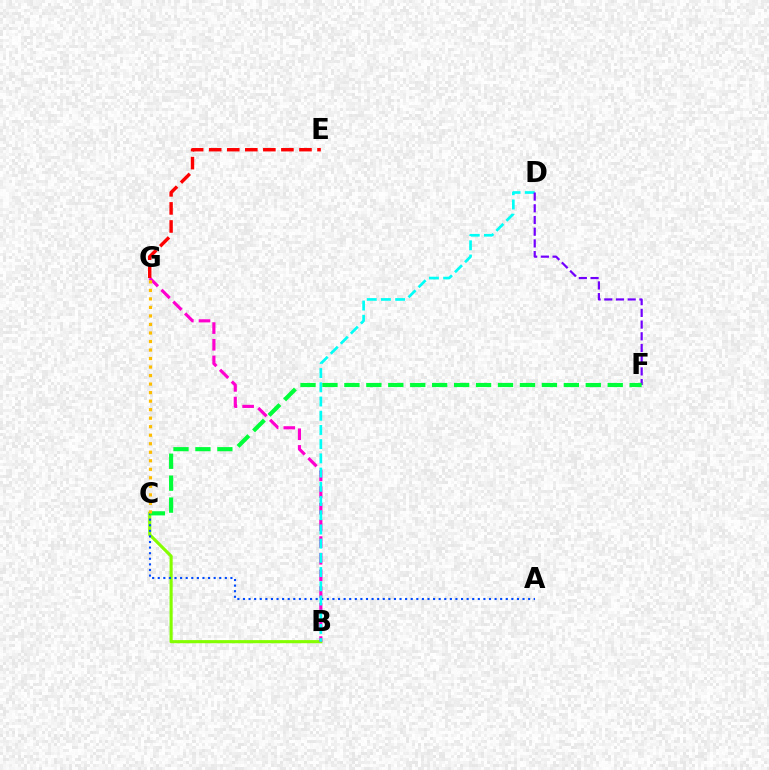{('B', 'C'): [{'color': '#84ff00', 'line_style': 'solid', 'thickness': 2.24}], ('A', 'C'): [{'color': '#004bff', 'line_style': 'dotted', 'thickness': 1.52}], ('B', 'G'): [{'color': '#ff00cf', 'line_style': 'dashed', 'thickness': 2.26}], ('B', 'D'): [{'color': '#00fff6', 'line_style': 'dashed', 'thickness': 1.93}], ('D', 'F'): [{'color': '#7200ff', 'line_style': 'dashed', 'thickness': 1.59}], ('E', 'G'): [{'color': '#ff0000', 'line_style': 'dashed', 'thickness': 2.45}], ('C', 'F'): [{'color': '#00ff39', 'line_style': 'dashed', 'thickness': 2.98}], ('C', 'G'): [{'color': '#ffbd00', 'line_style': 'dotted', 'thickness': 2.31}]}